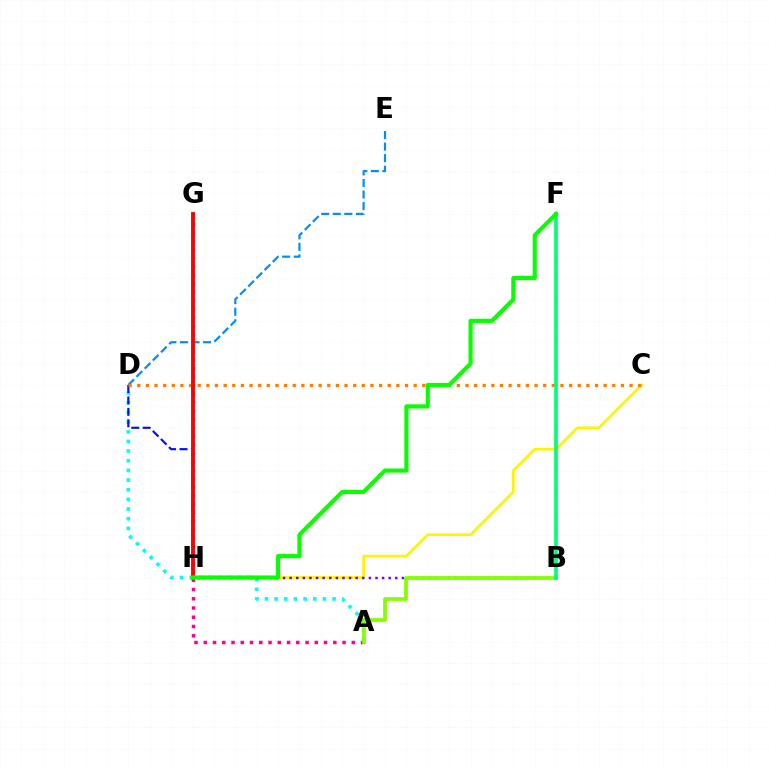{('A', 'H'): [{'color': '#ff0094', 'line_style': 'dotted', 'thickness': 2.51}], ('A', 'D'): [{'color': '#00fff6', 'line_style': 'dotted', 'thickness': 2.62}], ('C', 'H'): [{'color': '#fcf500', 'line_style': 'solid', 'thickness': 1.91}], ('B', 'H'): [{'color': '#7200ff', 'line_style': 'dotted', 'thickness': 1.79}], ('D', 'E'): [{'color': '#008cff', 'line_style': 'dashed', 'thickness': 1.57}], ('D', 'H'): [{'color': '#0010ff', 'line_style': 'dashed', 'thickness': 1.55}], ('C', 'D'): [{'color': '#ff7c00', 'line_style': 'dotted', 'thickness': 2.35}], ('A', 'B'): [{'color': '#84ff00', 'line_style': 'solid', 'thickness': 2.7}], ('G', 'H'): [{'color': '#ee00ff', 'line_style': 'dotted', 'thickness': 2.3}, {'color': '#ff0000', 'line_style': 'solid', 'thickness': 2.79}], ('B', 'F'): [{'color': '#00ff74', 'line_style': 'solid', 'thickness': 2.65}], ('F', 'H'): [{'color': '#08ff00', 'line_style': 'solid', 'thickness': 2.98}]}